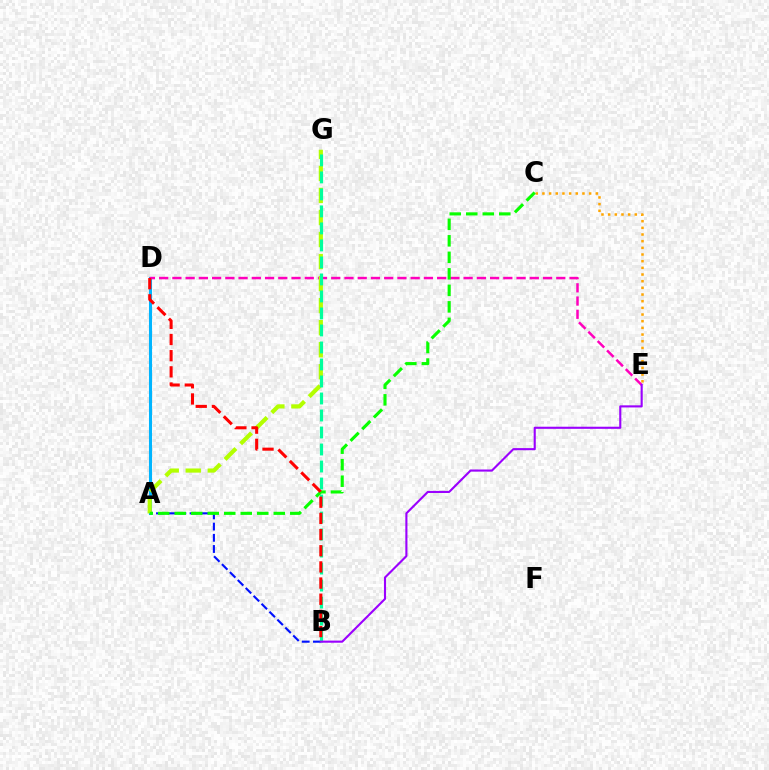{('A', 'B'): [{'color': '#0010ff', 'line_style': 'dashed', 'thickness': 1.52}], ('A', 'D'): [{'color': '#00b5ff', 'line_style': 'solid', 'thickness': 2.21}], ('D', 'E'): [{'color': '#ff00bd', 'line_style': 'dashed', 'thickness': 1.8}], ('A', 'G'): [{'color': '#b3ff00', 'line_style': 'dashed', 'thickness': 2.99}], ('C', 'E'): [{'color': '#ffa500', 'line_style': 'dotted', 'thickness': 1.81}], ('B', 'G'): [{'color': '#00ff9d', 'line_style': 'dashed', 'thickness': 2.31}], ('A', 'C'): [{'color': '#08ff00', 'line_style': 'dashed', 'thickness': 2.24}], ('B', 'D'): [{'color': '#ff0000', 'line_style': 'dashed', 'thickness': 2.2}], ('B', 'E'): [{'color': '#9b00ff', 'line_style': 'solid', 'thickness': 1.52}]}